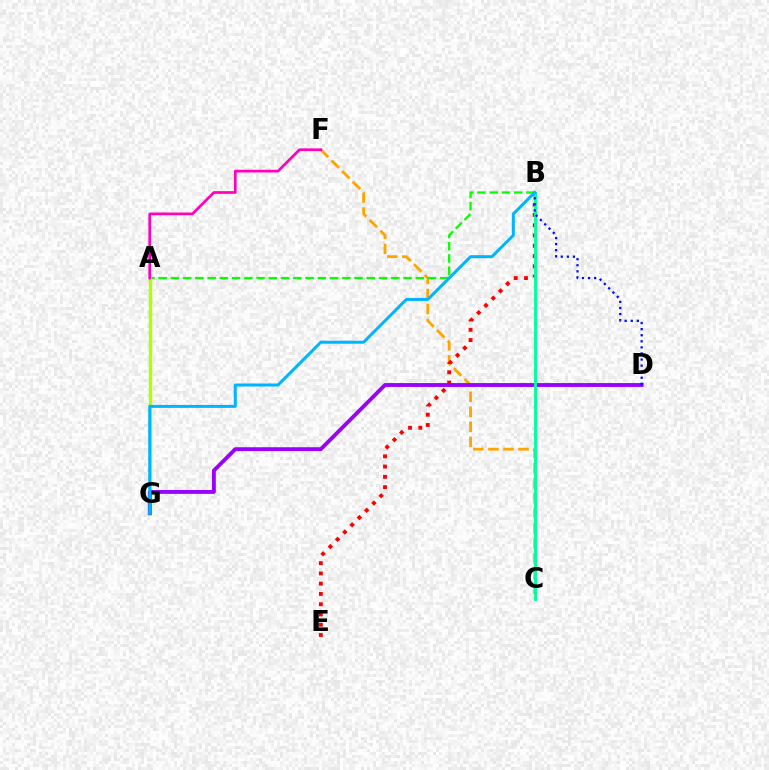{('C', 'F'): [{'color': '#ffa500', 'line_style': 'dashed', 'thickness': 2.05}], ('A', 'B'): [{'color': '#08ff00', 'line_style': 'dashed', 'thickness': 1.66}], ('A', 'G'): [{'color': '#b3ff00', 'line_style': 'solid', 'thickness': 2.43}], ('B', 'E'): [{'color': '#ff0000', 'line_style': 'dotted', 'thickness': 2.79}], ('D', 'G'): [{'color': '#9b00ff', 'line_style': 'solid', 'thickness': 2.78}], ('B', 'C'): [{'color': '#00ff9d', 'line_style': 'solid', 'thickness': 2.08}], ('B', 'D'): [{'color': '#0010ff', 'line_style': 'dotted', 'thickness': 1.65}], ('B', 'G'): [{'color': '#00b5ff', 'line_style': 'solid', 'thickness': 2.16}], ('A', 'F'): [{'color': '#ff00bd', 'line_style': 'solid', 'thickness': 1.94}]}